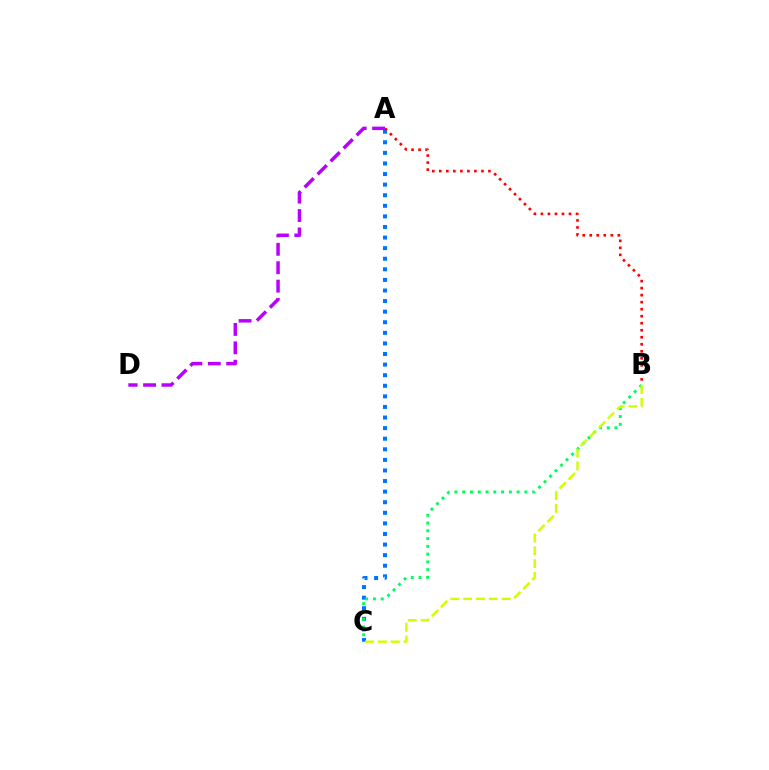{('A', 'C'): [{'color': '#0074ff', 'line_style': 'dotted', 'thickness': 2.88}], ('B', 'C'): [{'color': '#00ff5c', 'line_style': 'dotted', 'thickness': 2.11}, {'color': '#d1ff00', 'line_style': 'dashed', 'thickness': 1.74}], ('A', 'B'): [{'color': '#ff0000', 'line_style': 'dotted', 'thickness': 1.91}], ('A', 'D'): [{'color': '#b900ff', 'line_style': 'dashed', 'thickness': 2.5}]}